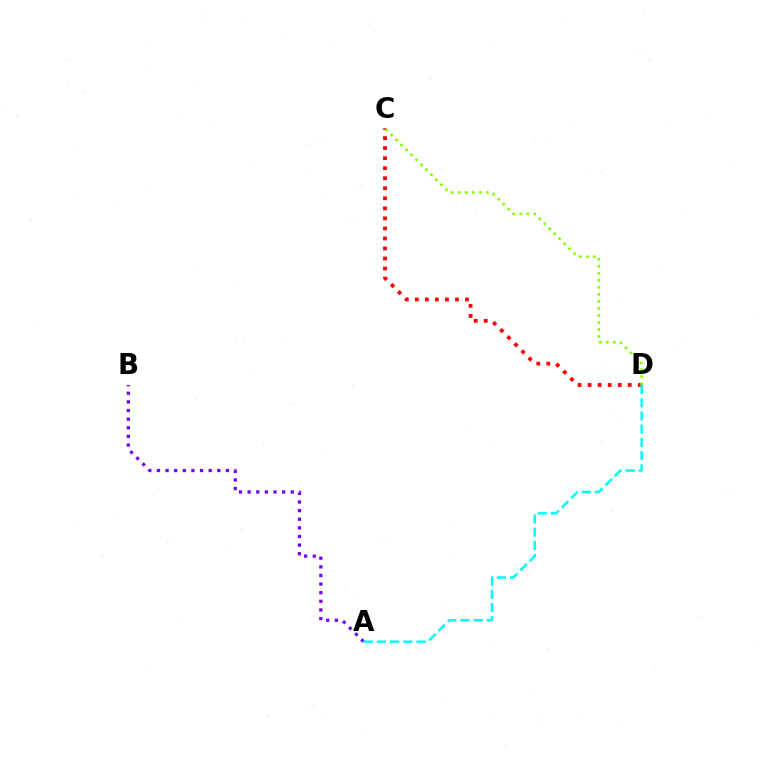{('C', 'D'): [{'color': '#ff0000', 'line_style': 'dotted', 'thickness': 2.73}, {'color': '#84ff00', 'line_style': 'dotted', 'thickness': 1.91}], ('A', 'B'): [{'color': '#7200ff', 'line_style': 'dotted', 'thickness': 2.34}], ('A', 'D'): [{'color': '#00fff6', 'line_style': 'dashed', 'thickness': 1.79}]}